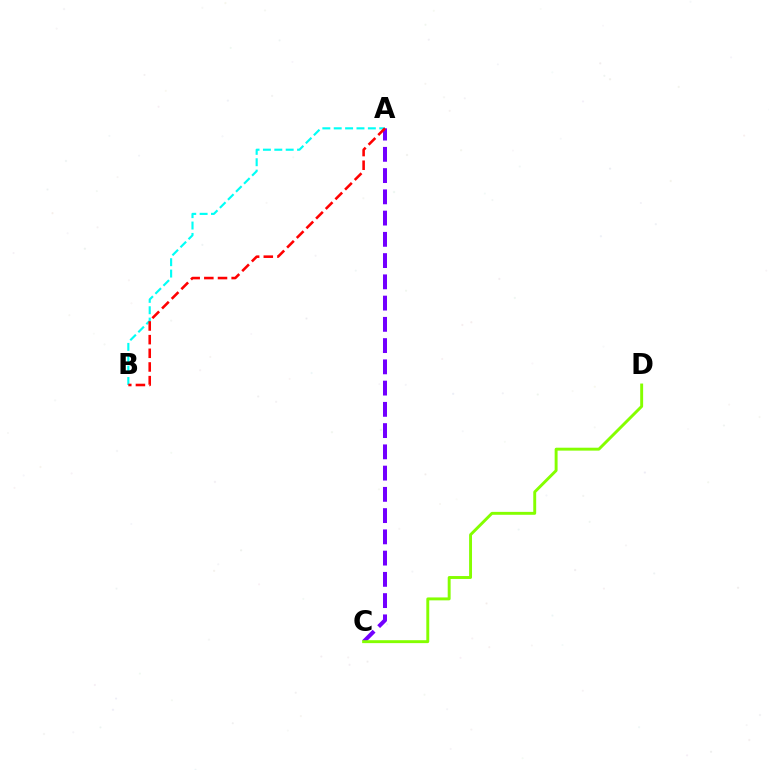{('A', 'B'): [{'color': '#00fff6', 'line_style': 'dashed', 'thickness': 1.55}, {'color': '#ff0000', 'line_style': 'dashed', 'thickness': 1.86}], ('A', 'C'): [{'color': '#7200ff', 'line_style': 'dashed', 'thickness': 2.89}], ('C', 'D'): [{'color': '#84ff00', 'line_style': 'solid', 'thickness': 2.1}]}